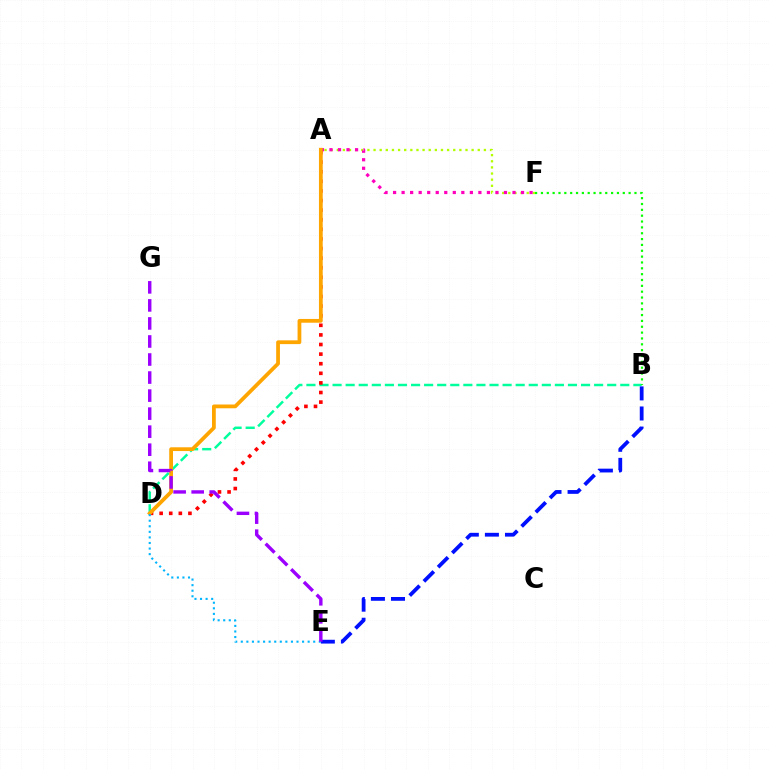{('A', 'F'): [{'color': '#b3ff00', 'line_style': 'dotted', 'thickness': 1.67}, {'color': '#ff00bd', 'line_style': 'dotted', 'thickness': 2.32}], ('B', 'D'): [{'color': '#00ff9d', 'line_style': 'dashed', 'thickness': 1.78}], ('A', 'D'): [{'color': '#ff0000', 'line_style': 'dotted', 'thickness': 2.61}, {'color': '#ffa500', 'line_style': 'solid', 'thickness': 2.72}], ('B', 'E'): [{'color': '#0010ff', 'line_style': 'dashed', 'thickness': 2.73}], ('B', 'F'): [{'color': '#08ff00', 'line_style': 'dotted', 'thickness': 1.59}], ('D', 'E'): [{'color': '#00b5ff', 'line_style': 'dotted', 'thickness': 1.51}], ('E', 'G'): [{'color': '#9b00ff', 'line_style': 'dashed', 'thickness': 2.45}]}